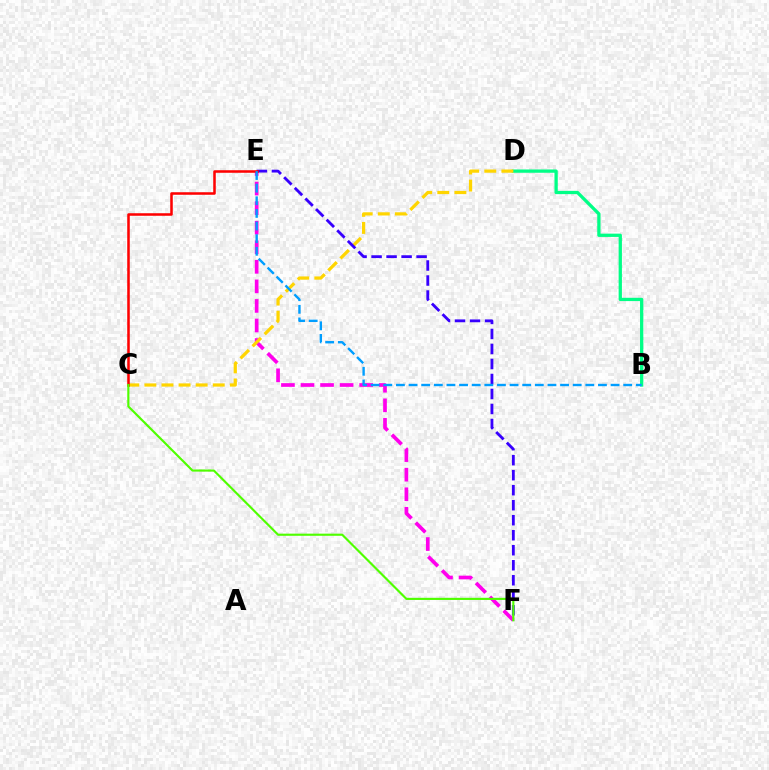{('E', 'F'): [{'color': '#ff00ed', 'line_style': 'dashed', 'thickness': 2.66}, {'color': '#3700ff', 'line_style': 'dashed', 'thickness': 2.04}], ('B', 'D'): [{'color': '#00ff86', 'line_style': 'solid', 'thickness': 2.36}], ('C', 'D'): [{'color': '#ffd500', 'line_style': 'dashed', 'thickness': 2.32}], ('C', 'E'): [{'color': '#ff0000', 'line_style': 'solid', 'thickness': 1.83}], ('B', 'E'): [{'color': '#009eff', 'line_style': 'dashed', 'thickness': 1.72}], ('C', 'F'): [{'color': '#4fff00', 'line_style': 'solid', 'thickness': 1.55}]}